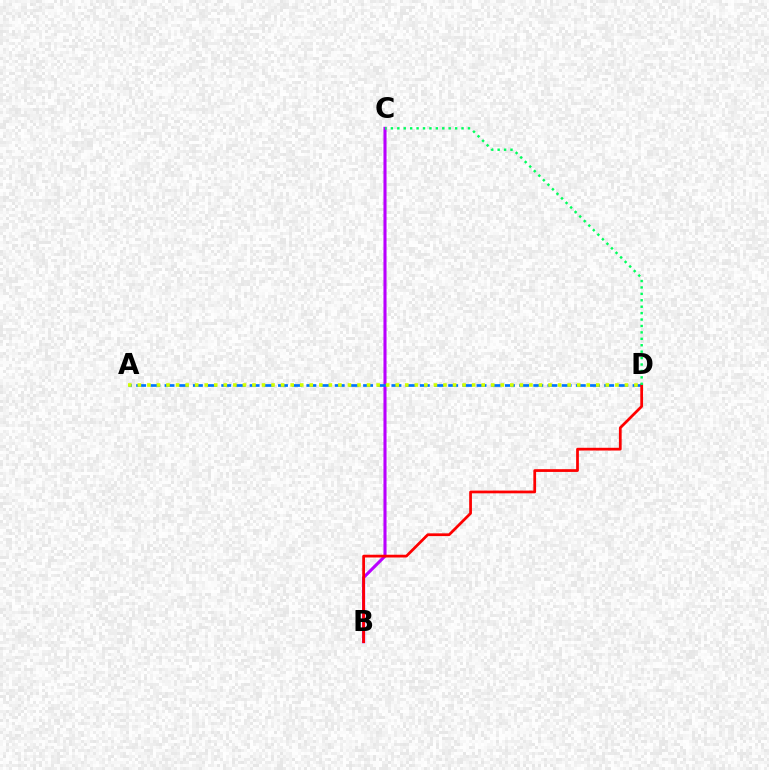{('B', 'C'): [{'color': '#b900ff', 'line_style': 'solid', 'thickness': 2.22}], ('A', 'D'): [{'color': '#0074ff', 'line_style': 'dashed', 'thickness': 1.93}, {'color': '#d1ff00', 'line_style': 'dotted', 'thickness': 2.59}], ('B', 'D'): [{'color': '#ff0000', 'line_style': 'solid', 'thickness': 1.98}], ('C', 'D'): [{'color': '#00ff5c', 'line_style': 'dotted', 'thickness': 1.75}]}